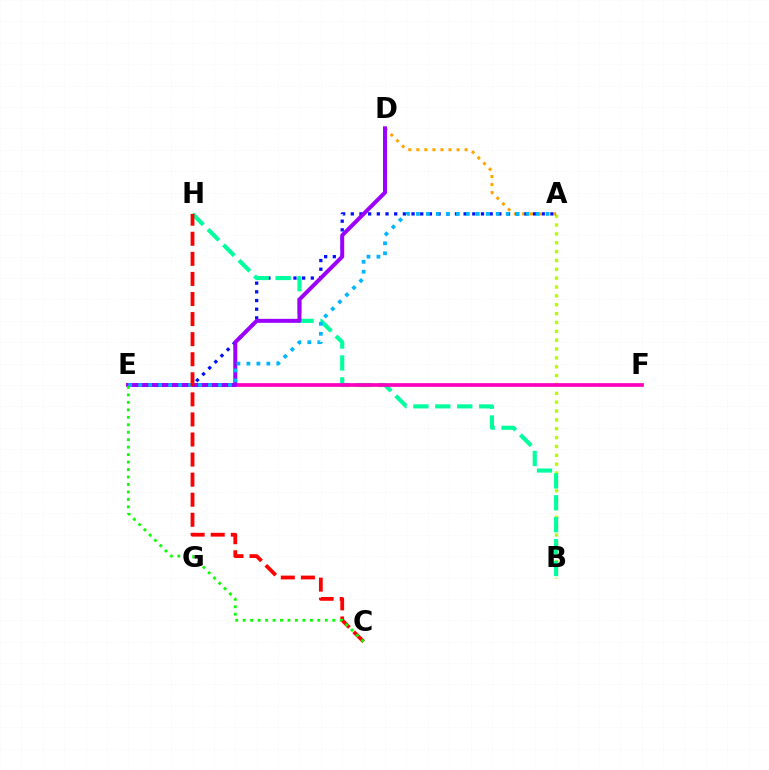{('A', 'B'): [{'color': '#b3ff00', 'line_style': 'dotted', 'thickness': 2.41}], ('A', 'D'): [{'color': '#ffa500', 'line_style': 'dotted', 'thickness': 2.18}], ('A', 'E'): [{'color': '#0010ff', 'line_style': 'dotted', 'thickness': 2.36}, {'color': '#00b5ff', 'line_style': 'dotted', 'thickness': 2.71}], ('B', 'H'): [{'color': '#00ff9d', 'line_style': 'dashed', 'thickness': 2.98}], ('E', 'F'): [{'color': '#ff00bd', 'line_style': 'solid', 'thickness': 2.67}], ('D', 'E'): [{'color': '#9b00ff', 'line_style': 'solid', 'thickness': 2.86}], ('C', 'H'): [{'color': '#ff0000', 'line_style': 'dashed', 'thickness': 2.73}], ('C', 'E'): [{'color': '#08ff00', 'line_style': 'dotted', 'thickness': 2.03}]}